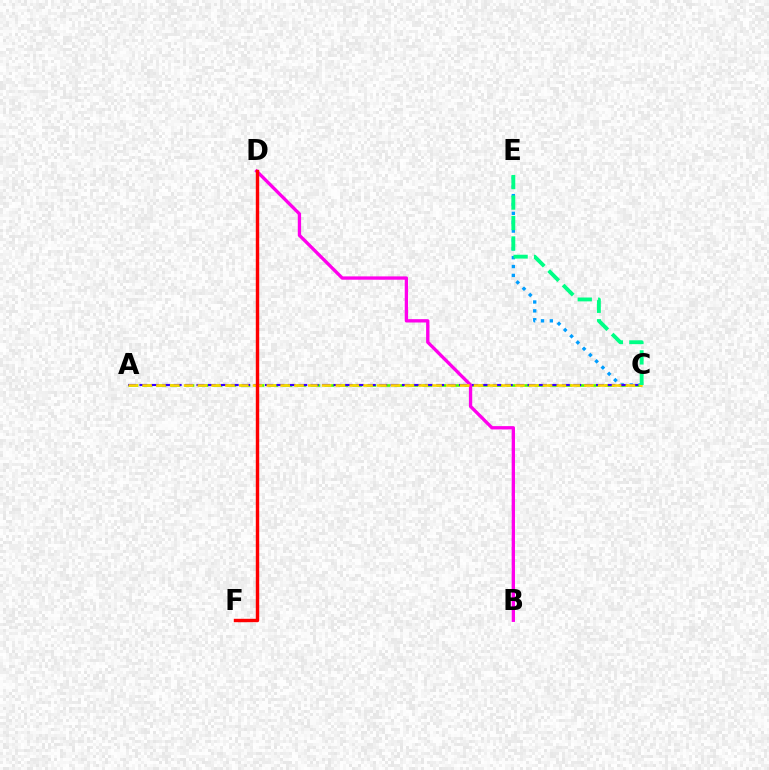{('C', 'E'): [{'color': '#009eff', 'line_style': 'dotted', 'thickness': 2.41}, {'color': '#00ff86', 'line_style': 'dashed', 'thickness': 2.78}], ('A', 'C'): [{'color': '#4fff00', 'line_style': 'dashed', 'thickness': 1.9}, {'color': '#3700ff', 'line_style': 'dashed', 'thickness': 1.55}, {'color': '#ffd500', 'line_style': 'dashed', 'thickness': 1.88}], ('B', 'D'): [{'color': '#ff00ed', 'line_style': 'solid', 'thickness': 2.39}], ('D', 'F'): [{'color': '#ff0000', 'line_style': 'solid', 'thickness': 2.46}]}